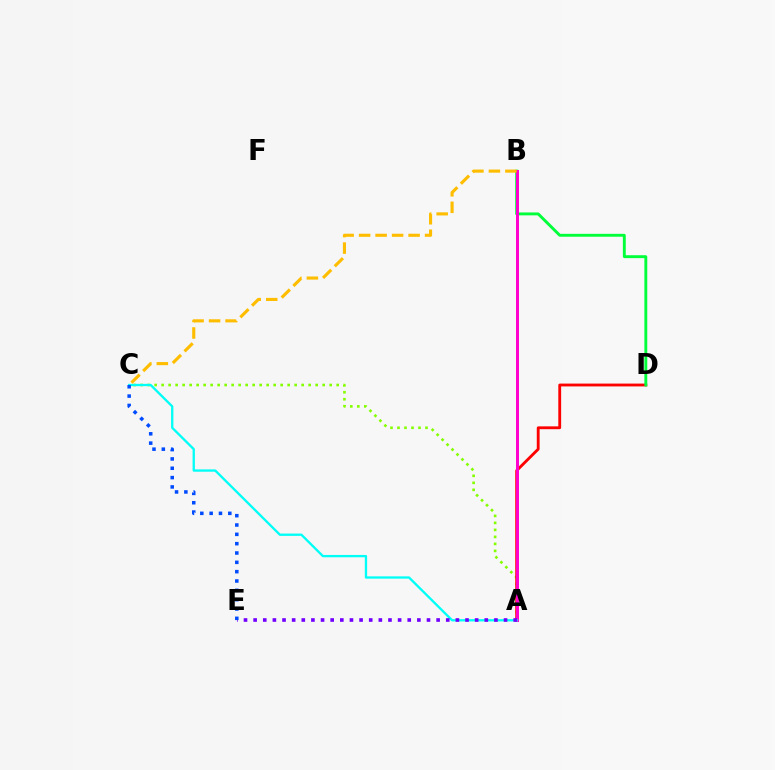{('A', 'C'): [{'color': '#84ff00', 'line_style': 'dotted', 'thickness': 1.9}, {'color': '#00fff6', 'line_style': 'solid', 'thickness': 1.67}], ('A', 'D'): [{'color': '#ff0000', 'line_style': 'solid', 'thickness': 2.04}], ('B', 'D'): [{'color': '#00ff39', 'line_style': 'solid', 'thickness': 2.09}], ('A', 'B'): [{'color': '#ff00cf', 'line_style': 'solid', 'thickness': 2.14}], ('A', 'E'): [{'color': '#7200ff', 'line_style': 'dotted', 'thickness': 2.62}], ('B', 'C'): [{'color': '#ffbd00', 'line_style': 'dashed', 'thickness': 2.24}], ('C', 'E'): [{'color': '#004bff', 'line_style': 'dotted', 'thickness': 2.54}]}